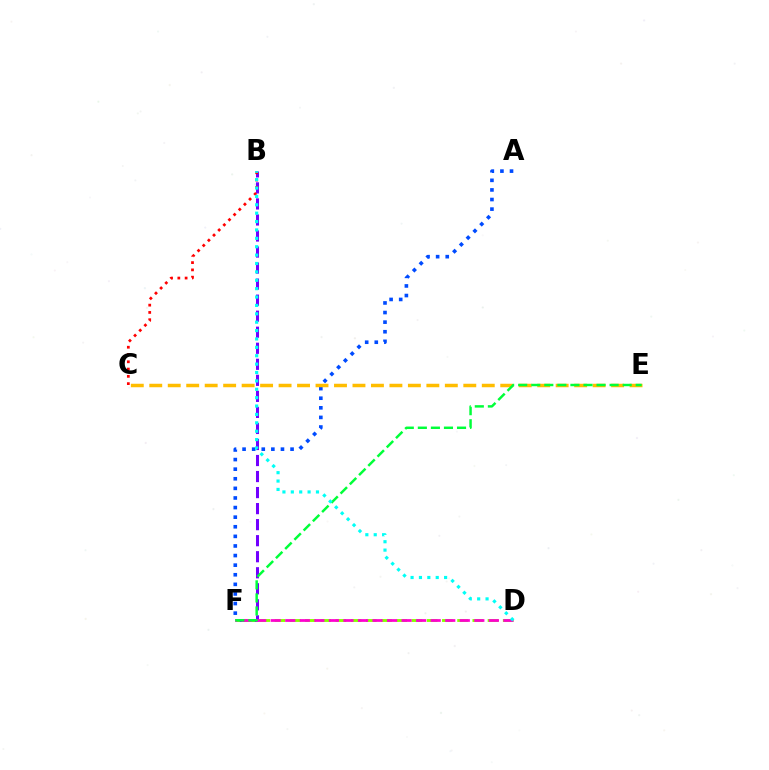{('B', 'F'): [{'color': '#7200ff', 'line_style': 'dashed', 'thickness': 2.18}], ('B', 'C'): [{'color': '#ff0000', 'line_style': 'dotted', 'thickness': 1.98}], ('D', 'F'): [{'color': '#84ff00', 'line_style': 'dashed', 'thickness': 2.07}, {'color': '#ff00cf', 'line_style': 'dashed', 'thickness': 1.98}], ('A', 'F'): [{'color': '#004bff', 'line_style': 'dotted', 'thickness': 2.61}], ('C', 'E'): [{'color': '#ffbd00', 'line_style': 'dashed', 'thickness': 2.51}], ('E', 'F'): [{'color': '#00ff39', 'line_style': 'dashed', 'thickness': 1.77}], ('B', 'D'): [{'color': '#00fff6', 'line_style': 'dotted', 'thickness': 2.28}]}